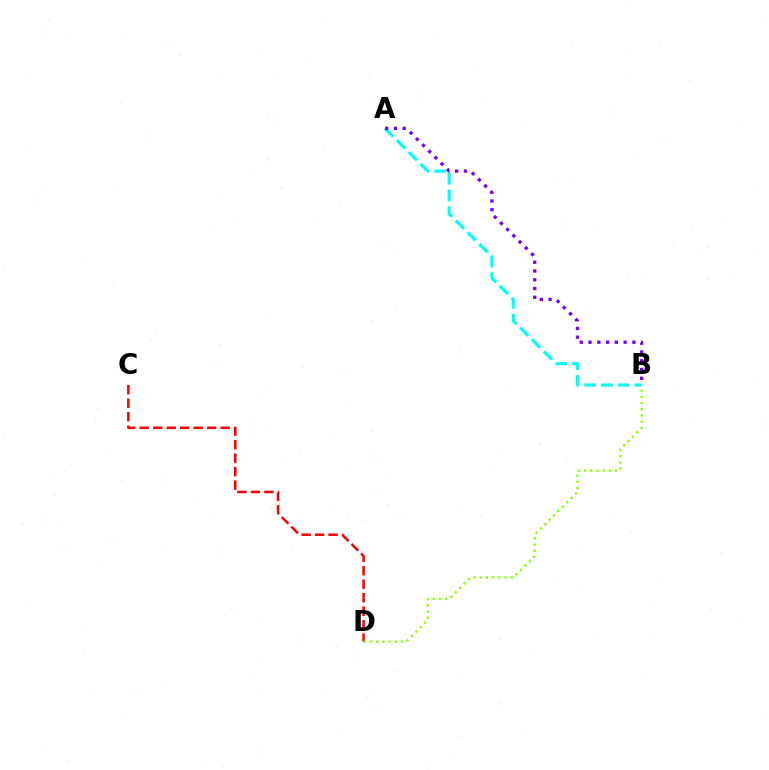{('C', 'D'): [{'color': '#ff0000', 'line_style': 'dashed', 'thickness': 1.83}], ('B', 'D'): [{'color': '#84ff00', 'line_style': 'dotted', 'thickness': 1.68}], ('A', 'B'): [{'color': '#00fff6', 'line_style': 'dashed', 'thickness': 2.27}, {'color': '#7200ff', 'line_style': 'dotted', 'thickness': 2.38}]}